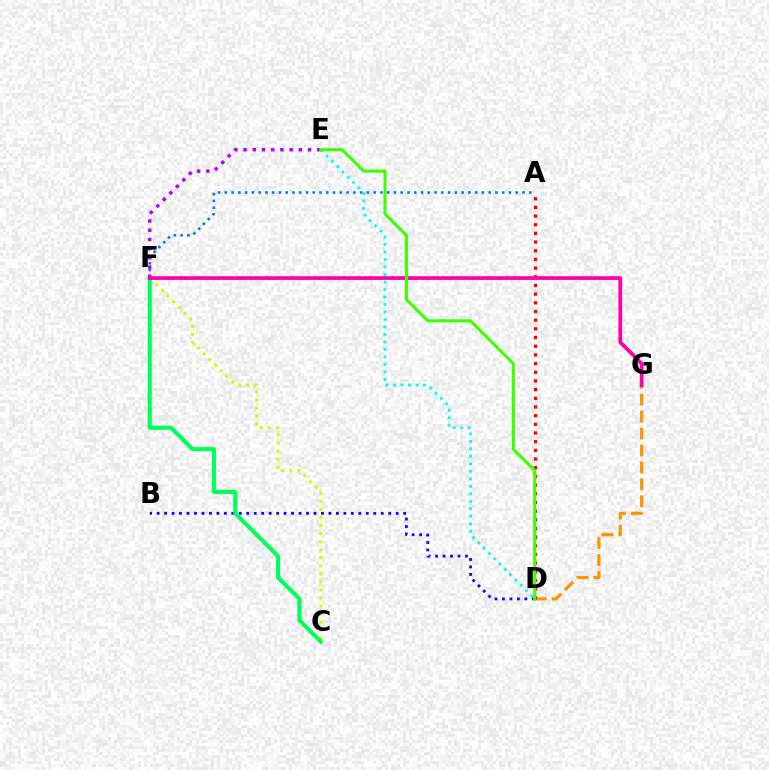{('B', 'D'): [{'color': '#2500ff', 'line_style': 'dotted', 'thickness': 2.03}], ('D', 'E'): [{'color': '#00fff6', 'line_style': 'dotted', 'thickness': 2.04}, {'color': '#3dff00', 'line_style': 'solid', 'thickness': 2.21}], ('D', 'G'): [{'color': '#ff9400', 'line_style': 'dashed', 'thickness': 2.3}], ('C', 'F'): [{'color': '#d1ff00', 'line_style': 'dotted', 'thickness': 2.19}, {'color': '#00ff5c', 'line_style': 'solid', 'thickness': 2.97}], ('A', 'F'): [{'color': '#0074ff', 'line_style': 'dotted', 'thickness': 1.84}], ('A', 'D'): [{'color': '#ff0000', 'line_style': 'dotted', 'thickness': 2.36}], ('E', 'F'): [{'color': '#b900ff', 'line_style': 'dotted', 'thickness': 2.5}], ('F', 'G'): [{'color': '#ff00ac', 'line_style': 'solid', 'thickness': 2.7}]}